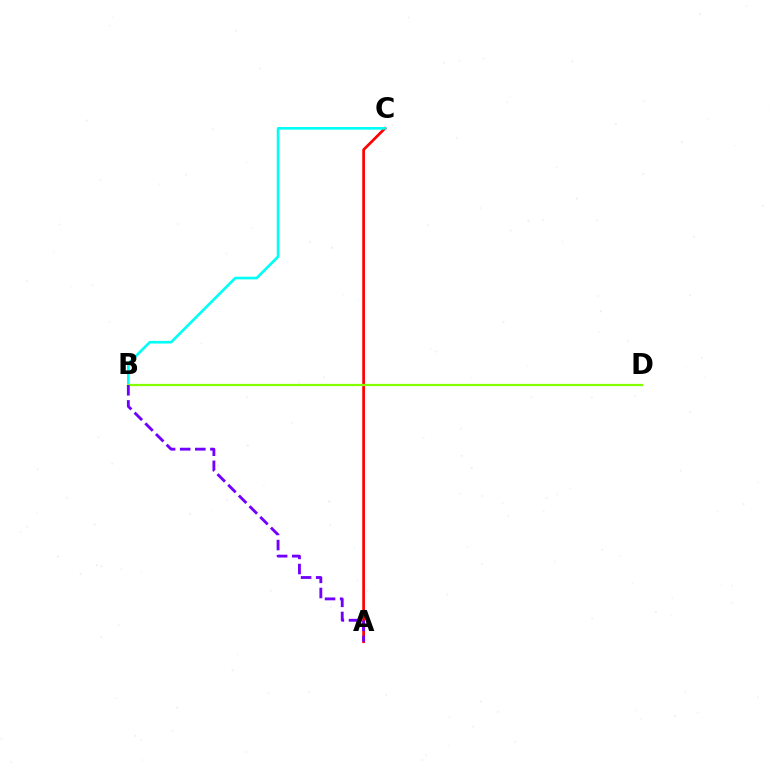{('A', 'C'): [{'color': '#ff0000', 'line_style': 'solid', 'thickness': 1.95}], ('B', 'C'): [{'color': '#00fff6', 'line_style': 'solid', 'thickness': 1.91}], ('B', 'D'): [{'color': '#84ff00', 'line_style': 'solid', 'thickness': 1.61}], ('A', 'B'): [{'color': '#7200ff', 'line_style': 'dashed', 'thickness': 2.05}]}